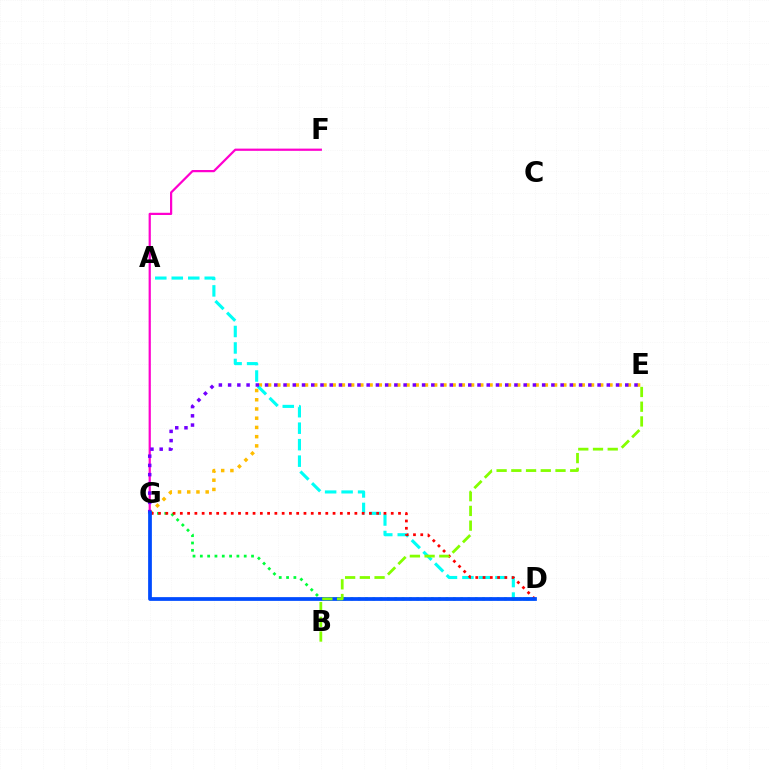{('D', 'G'): [{'color': '#00ff39', 'line_style': 'dotted', 'thickness': 1.99}, {'color': '#ff0000', 'line_style': 'dotted', 'thickness': 1.98}, {'color': '#004bff', 'line_style': 'solid', 'thickness': 2.7}], ('E', 'G'): [{'color': '#ffbd00', 'line_style': 'dotted', 'thickness': 2.51}, {'color': '#7200ff', 'line_style': 'dotted', 'thickness': 2.51}], ('A', 'D'): [{'color': '#00fff6', 'line_style': 'dashed', 'thickness': 2.24}], ('F', 'G'): [{'color': '#ff00cf', 'line_style': 'solid', 'thickness': 1.6}], ('B', 'E'): [{'color': '#84ff00', 'line_style': 'dashed', 'thickness': 2.0}]}